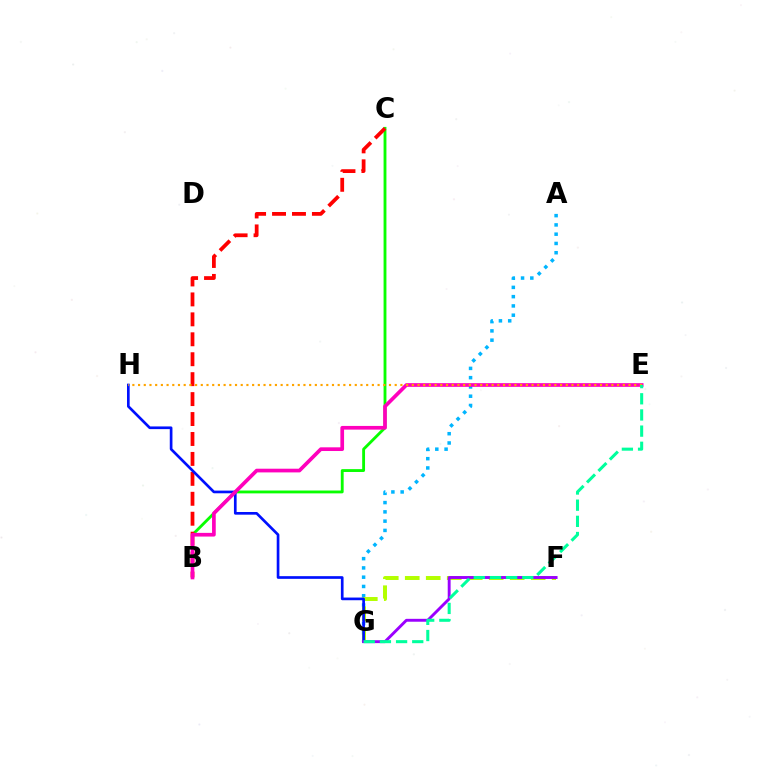{('A', 'G'): [{'color': '#00b5ff', 'line_style': 'dotted', 'thickness': 2.52}], ('B', 'C'): [{'color': '#08ff00', 'line_style': 'solid', 'thickness': 2.05}, {'color': '#ff0000', 'line_style': 'dashed', 'thickness': 2.71}], ('F', 'G'): [{'color': '#b3ff00', 'line_style': 'dashed', 'thickness': 2.85}, {'color': '#9b00ff', 'line_style': 'solid', 'thickness': 2.09}], ('G', 'H'): [{'color': '#0010ff', 'line_style': 'solid', 'thickness': 1.93}], ('B', 'E'): [{'color': '#ff00bd', 'line_style': 'solid', 'thickness': 2.66}], ('E', 'H'): [{'color': '#ffa500', 'line_style': 'dotted', 'thickness': 1.55}], ('E', 'G'): [{'color': '#00ff9d', 'line_style': 'dashed', 'thickness': 2.2}]}